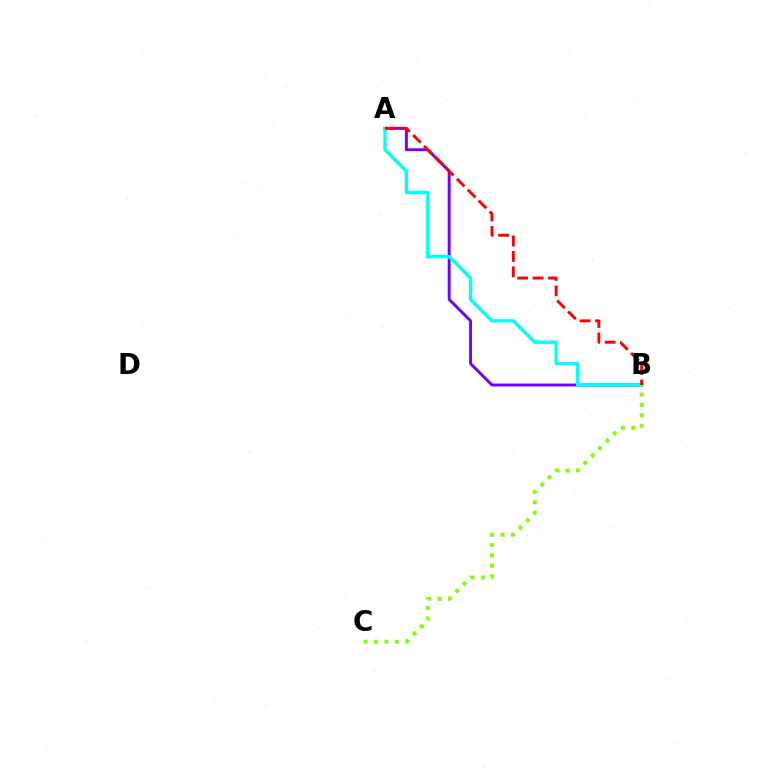{('A', 'B'): [{'color': '#7200ff', 'line_style': 'solid', 'thickness': 2.11}, {'color': '#00fff6', 'line_style': 'solid', 'thickness': 2.38}, {'color': '#ff0000', 'line_style': 'dashed', 'thickness': 2.1}], ('B', 'C'): [{'color': '#84ff00', 'line_style': 'dotted', 'thickness': 2.83}]}